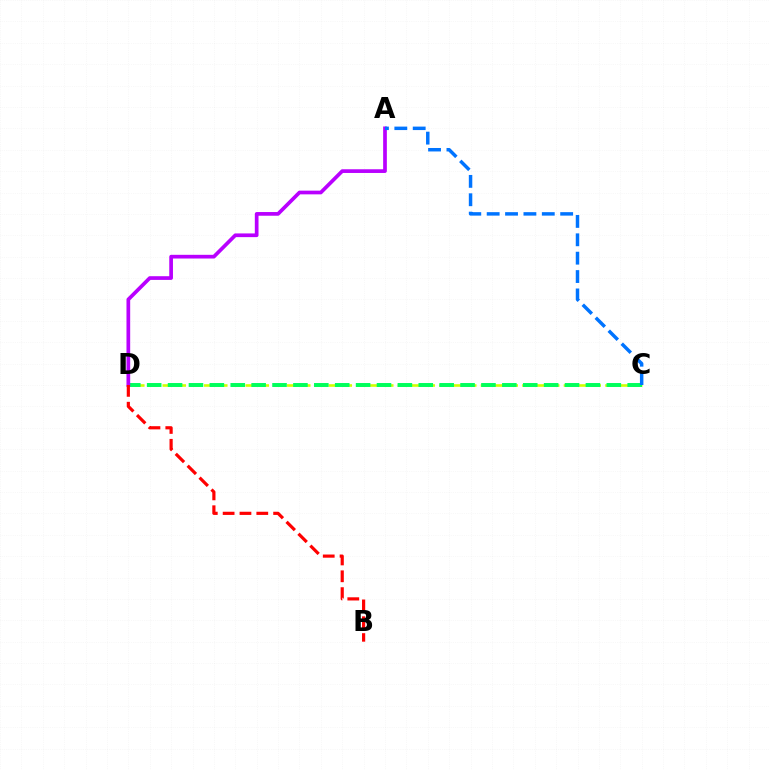{('C', 'D'): [{'color': '#d1ff00', 'line_style': 'dashed', 'thickness': 1.88}, {'color': '#00ff5c', 'line_style': 'dashed', 'thickness': 2.84}], ('A', 'D'): [{'color': '#b900ff', 'line_style': 'solid', 'thickness': 2.67}], ('A', 'C'): [{'color': '#0074ff', 'line_style': 'dashed', 'thickness': 2.5}], ('B', 'D'): [{'color': '#ff0000', 'line_style': 'dashed', 'thickness': 2.29}]}